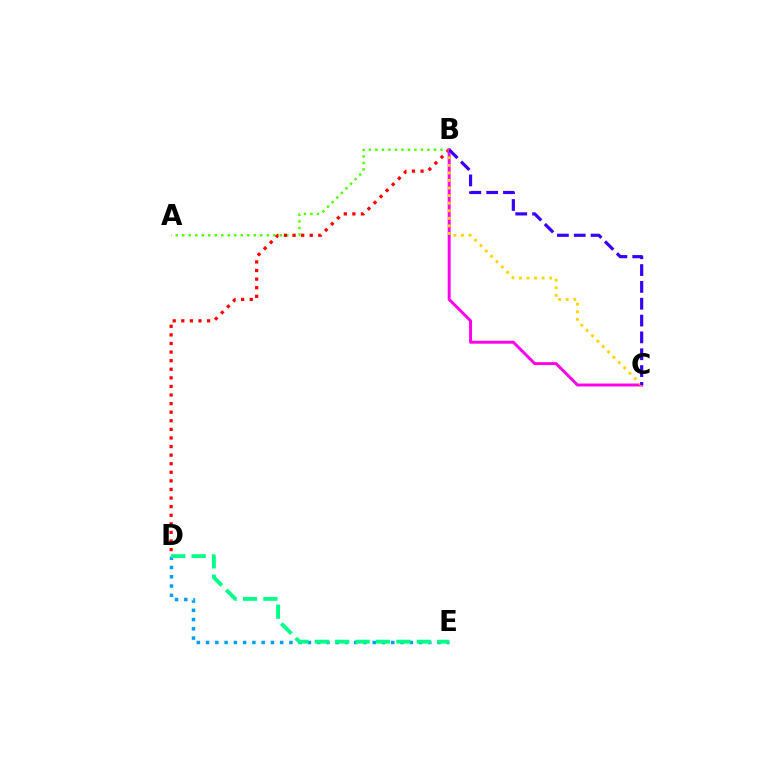{('A', 'B'): [{'color': '#4fff00', 'line_style': 'dotted', 'thickness': 1.77}], ('B', 'D'): [{'color': '#ff0000', 'line_style': 'dotted', 'thickness': 2.33}], ('B', 'C'): [{'color': '#ff00ed', 'line_style': 'solid', 'thickness': 2.13}, {'color': '#ffd500', 'line_style': 'dotted', 'thickness': 2.06}, {'color': '#3700ff', 'line_style': 'dashed', 'thickness': 2.29}], ('D', 'E'): [{'color': '#009eff', 'line_style': 'dotted', 'thickness': 2.52}, {'color': '#00ff86', 'line_style': 'dashed', 'thickness': 2.77}]}